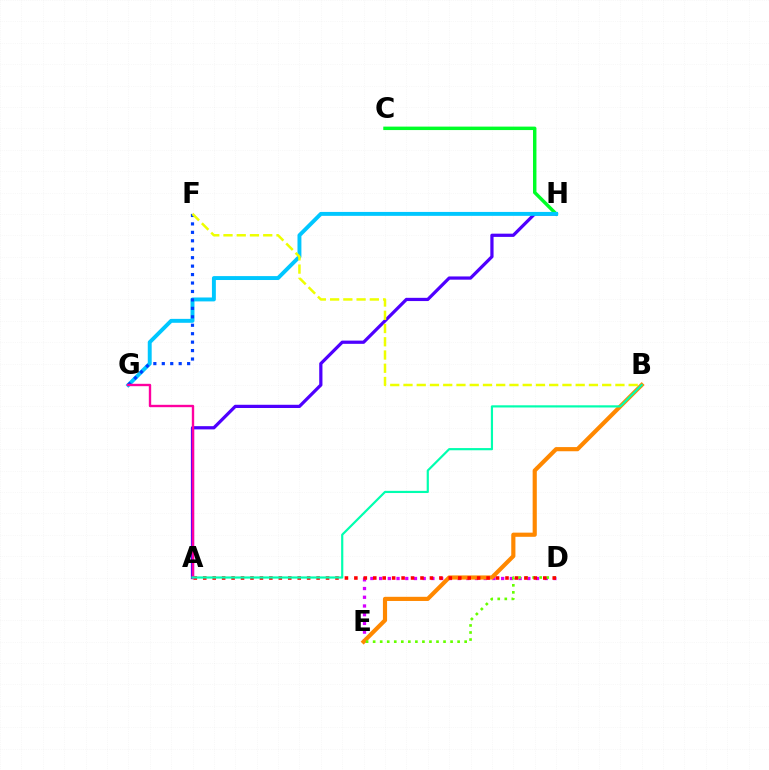{('D', 'E'): [{'color': '#d600ff', 'line_style': 'dotted', 'thickness': 2.37}, {'color': '#66ff00', 'line_style': 'dotted', 'thickness': 1.91}], ('C', 'H'): [{'color': '#00ff27', 'line_style': 'solid', 'thickness': 2.48}], ('B', 'E'): [{'color': '#ff8800', 'line_style': 'solid', 'thickness': 2.99}], ('A', 'H'): [{'color': '#4f00ff', 'line_style': 'solid', 'thickness': 2.33}], ('G', 'H'): [{'color': '#00c7ff', 'line_style': 'solid', 'thickness': 2.83}], ('F', 'G'): [{'color': '#003fff', 'line_style': 'dotted', 'thickness': 2.29}], ('A', 'D'): [{'color': '#ff0000', 'line_style': 'dotted', 'thickness': 2.57}], ('B', 'F'): [{'color': '#eeff00', 'line_style': 'dashed', 'thickness': 1.8}], ('A', 'G'): [{'color': '#ff00a0', 'line_style': 'solid', 'thickness': 1.71}], ('A', 'B'): [{'color': '#00ffaf', 'line_style': 'solid', 'thickness': 1.57}]}